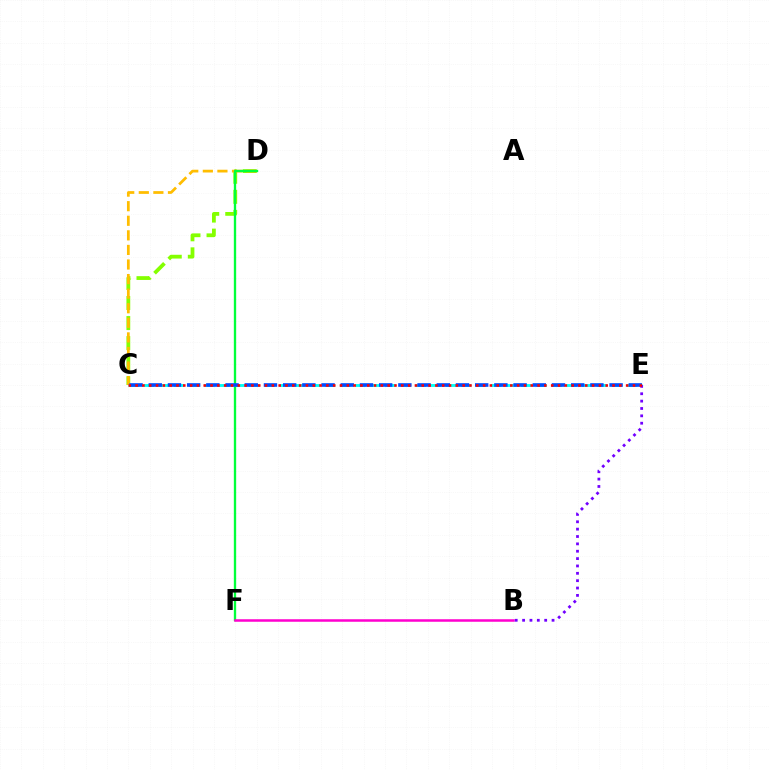{('C', 'D'): [{'color': '#84ff00', 'line_style': 'dashed', 'thickness': 2.72}, {'color': '#ffbd00', 'line_style': 'dashed', 'thickness': 1.98}], ('D', 'F'): [{'color': '#00ff39', 'line_style': 'solid', 'thickness': 1.68}], ('C', 'E'): [{'color': '#00fff6', 'line_style': 'dashed', 'thickness': 2.05}, {'color': '#004bff', 'line_style': 'dashed', 'thickness': 2.61}, {'color': '#ff0000', 'line_style': 'dotted', 'thickness': 1.85}], ('B', 'F'): [{'color': '#ff00cf', 'line_style': 'solid', 'thickness': 1.81}], ('B', 'E'): [{'color': '#7200ff', 'line_style': 'dotted', 'thickness': 2.0}]}